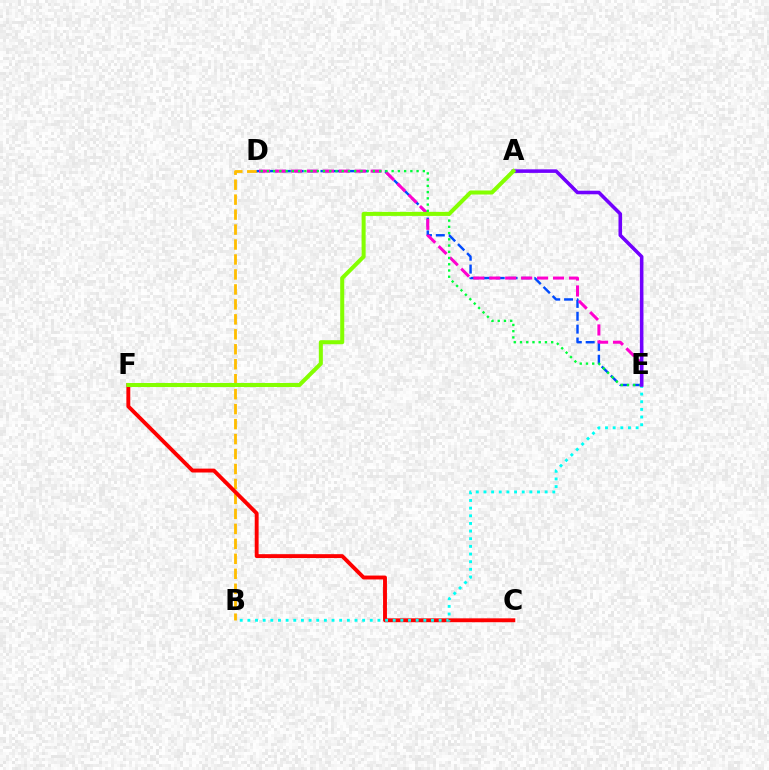{('B', 'D'): [{'color': '#ffbd00', 'line_style': 'dashed', 'thickness': 2.03}], ('C', 'F'): [{'color': '#ff0000', 'line_style': 'solid', 'thickness': 2.8}], ('D', 'E'): [{'color': '#004bff', 'line_style': 'dashed', 'thickness': 1.75}, {'color': '#ff00cf', 'line_style': 'dashed', 'thickness': 2.17}, {'color': '#00ff39', 'line_style': 'dotted', 'thickness': 1.69}], ('B', 'E'): [{'color': '#00fff6', 'line_style': 'dotted', 'thickness': 2.08}], ('A', 'E'): [{'color': '#7200ff', 'line_style': 'solid', 'thickness': 2.56}], ('A', 'F'): [{'color': '#84ff00', 'line_style': 'solid', 'thickness': 2.91}]}